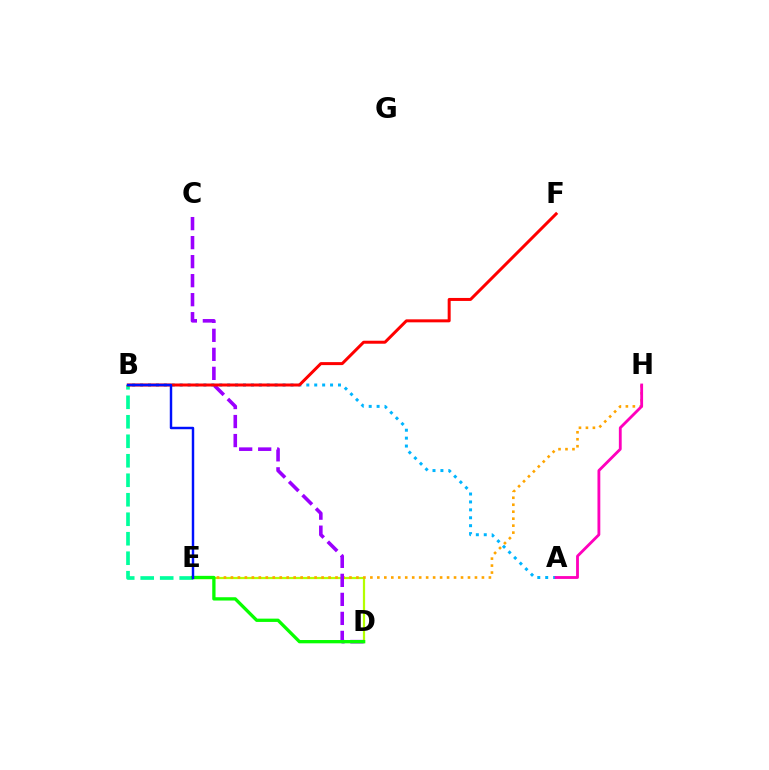{('B', 'E'): [{'color': '#00ff9d', 'line_style': 'dashed', 'thickness': 2.65}, {'color': '#0010ff', 'line_style': 'solid', 'thickness': 1.76}], ('A', 'B'): [{'color': '#00b5ff', 'line_style': 'dotted', 'thickness': 2.15}], ('D', 'E'): [{'color': '#b3ff00', 'line_style': 'solid', 'thickness': 1.6}, {'color': '#08ff00', 'line_style': 'solid', 'thickness': 2.38}], ('E', 'H'): [{'color': '#ffa500', 'line_style': 'dotted', 'thickness': 1.89}], ('C', 'D'): [{'color': '#9b00ff', 'line_style': 'dashed', 'thickness': 2.58}], ('B', 'F'): [{'color': '#ff0000', 'line_style': 'solid', 'thickness': 2.15}], ('A', 'H'): [{'color': '#ff00bd', 'line_style': 'solid', 'thickness': 2.04}]}